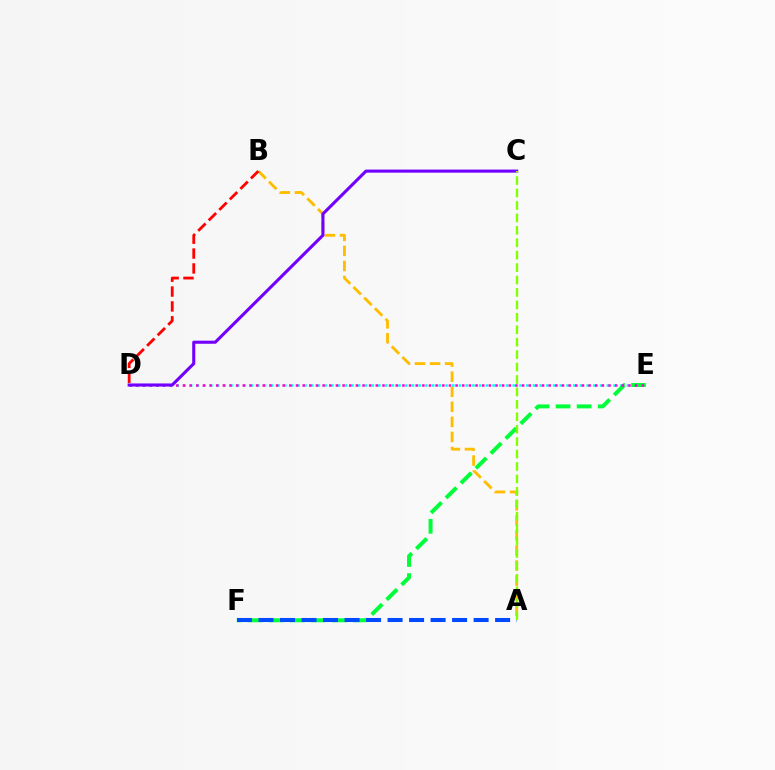{('A', 'B'): [{'color': '#ffbd00', 'line_style': 'dashed', 'thickness': 2.05}], ('D', 'E'): [{'color': '#00fff6', 'line_style': 'dotted', 'thickness': 1.83}, {'color': '#ff00cf', 'line_style': 'dotted', 'thickness': 1.81}], ('E', 'F'): [{'color': '#00ff39', 'line_style': 'dashed', 'thickness': 2.86}], ('A', 'F'): [{'color': '#004bff', 'line_style': 'dashed', 'thickness': 2.92}], ('C', 'D'): [{'color': '#7200ff', 'line_style': 'solid', 'thickness': 2.22}], ('A', 'C'): [{'color': '#84ff00', 'line_style': 'dashed', 'thickness': 1.69}], ('B', 'D'): [{'color': '#ff0000', 'line_style': 'dashed', 'thickness': 2.02}]}